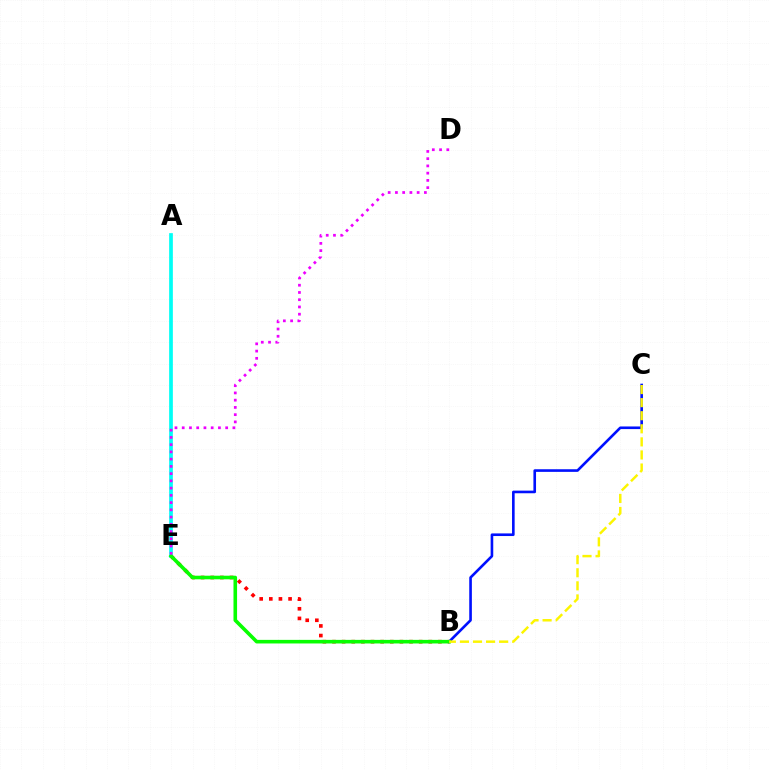{('B', 'E'): [{'color': '#ff0000', 'line_style': 'dotted', 'thickness': 2.62}, {'color': '#08ff00', 'line_style': 'solid', 'thickness': 2.59}], ('B', 'C'): [{'color': '#0010ff', 'line_style': 'solid', 'thickness': 1.89}, {'color': '#fcf500', 'line_style': 'dashed', 'thickness': 1.78}], ('A', 'E'): [{'color': '#00fff6', 'line_style': 'solid', 'thickness': 2.67}], ('D', 'E'): [{'color': '#ee00ff', 'line_style': 'dotted', 'thickness': 1.97}]}